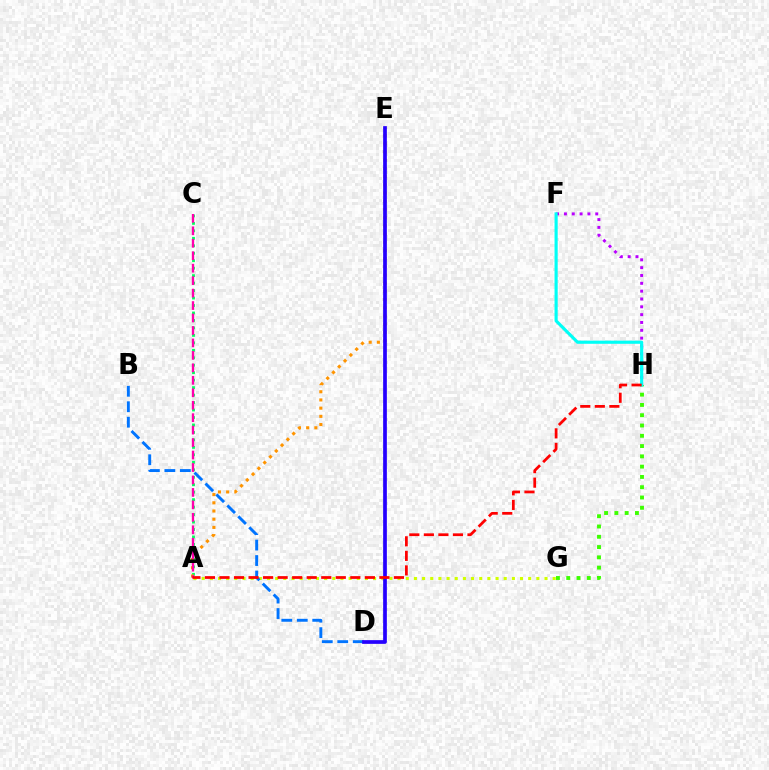{('F', 'H'): [{'color': '#b900ff', 'line_style': 'dotted', 'thickness': 2.13}, {'color': '#00fff6', 'line_style': 'solid', 'thickness': 2.26}], ('G', 'H'): [{'color': '#3dff00', 'line_style': 'dotted', 'thickness': 2.79}], ('A', 'C'): [{'color': '#00ff5c', 'line_style': 'dotted', 'thickness': 2.03}, {'color': '#ff00ac', 'line_style': 'dashed', 'thickness': 1.69}], ('A', 'E'): [{'color': '#ff9400', 'line_style': 'dotted', 'thickness': 2.23}], ('A', 'G'): [{'color': '#d1ff00', 'line_style': 'dotted', 'thickness': 2.22}], ('B', 'D'): [{'color': '#0074ff', 'line_style': 'dashed', 'thickness': 2.1}], ('D', 'E'): [{'color': '#2500ff', 'line_style': 'solid', 'thickness': 2.67}], ('A', 'H'): [{'color': '#ff0000', 'line_style': 'dashed', 'thickness': 1.98}]}